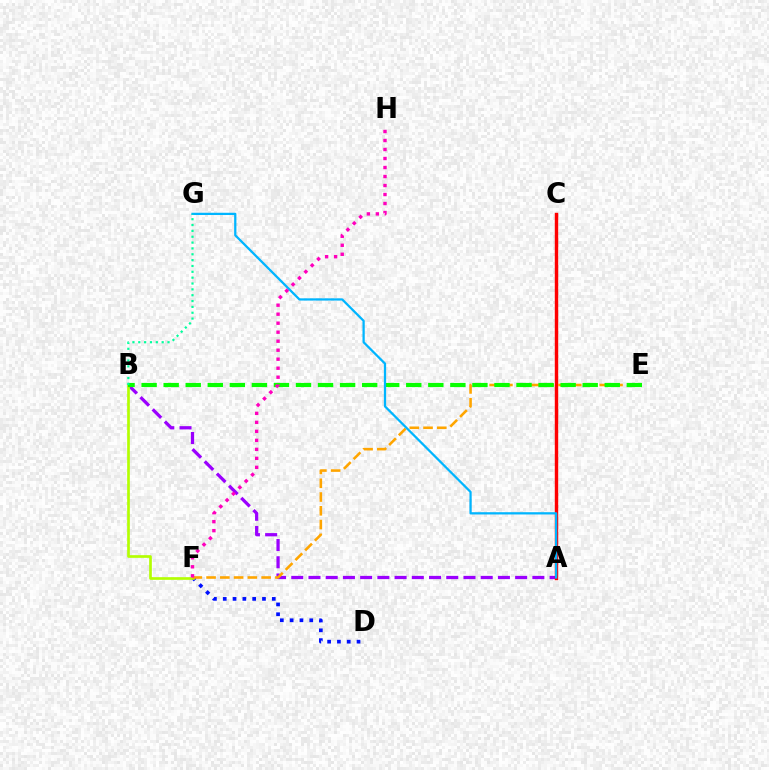{('D', 'F'): [{'color': '#0010ff', 'line_style': 'dotted', 'thickness': 2.67}], ('A', 'B'): [{'color': '#9b00ff', 'line_style': 'dashed', 'thickness': 2.34}], ('A', 'C'): [{'color': '#ff0000', 'line_style': 'solid', 'thickness': 2.47}], ('B', 'F'): [{'color': '#b3ff00', 'line_style': 'solid', 'thickness': 1.92}], ('E', 'F'): [{'color': '#ffa500', 'line_style': 'dashed', 'thickness': 1.87}], ('B', 'E'): [{'color': '#08ff00', 'line_style': 'dashed', 'thickness': 3.0}], ('A', 'G'): [{'color': '#00b5ff', 'line_style': 'solid', 'thickness': 1.63}], ('B', 'G'): [{'color': '#00ff9d', 'line_style': 'dotted', 'thickness': 1.59}], ('F', 'H'): [{'color': '#ff00bd', 'line_style': 'dotted', 'thickness': 2.45}]}